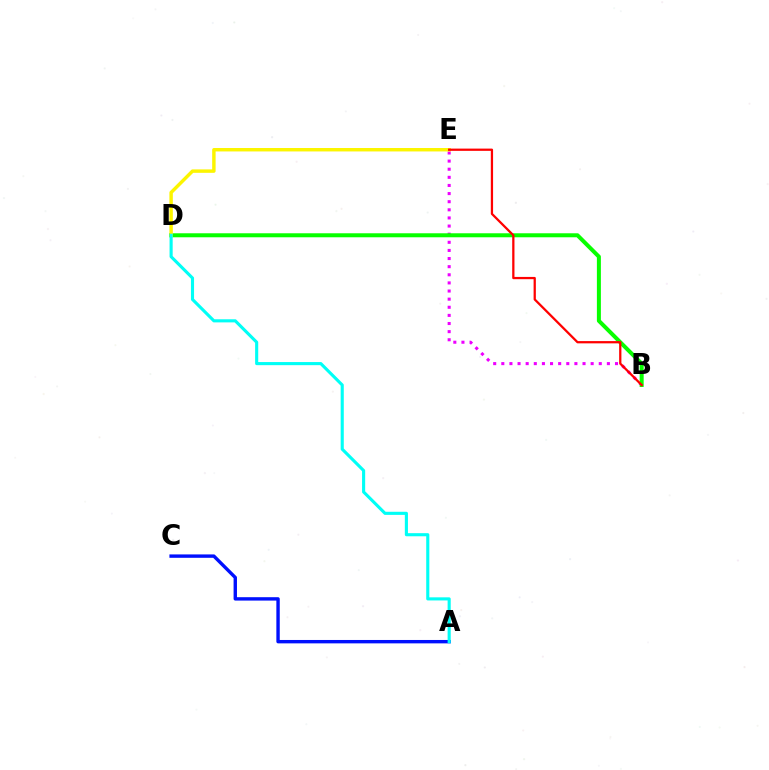{('B', 'E'): [{'color': '#ee00ff', 'line_style': 'dotted', 'thickness': 2.21}, {'color': '#ff0000', 'line_style': 'solid', 'thickness': 1.63}], ('B', 'D'): [{'color': '#08ff00', 'line_style': 'solid', 'thickness': 2.88}], ('D', 'E'): [{'color': '#fcf500', 'line_style': 'solid', 'thickness': 2.47}], ('A', 'C'): [{'color': '#0010ff', 'line_style': 'solid', 'thickness': 2.44}], ('A', 'D'): [{'color': '#00fff6', 'line_style': 'solid', 'thickness': 2.24}]}